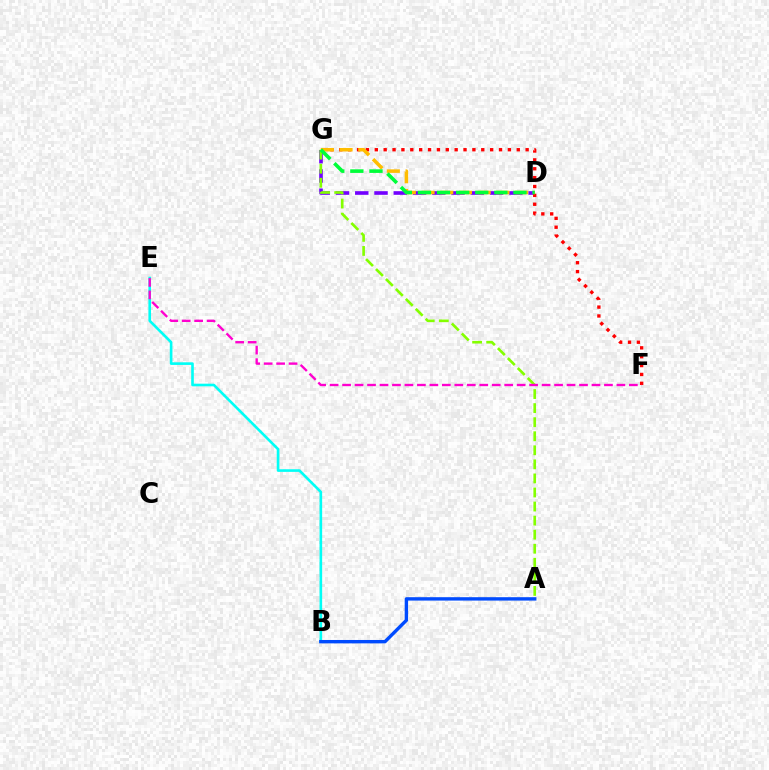{('B', 'E'): [{'color': '#00fff6', 'line_style': 'solid', 'thickness': 1.89}], ('D', 'G'): [{'color': '#7200ff', 'line_style': 'dashed', 'thickness': 2.62}, {'color': '#ffbd00', 'line_style': 'dashed', 'thickness': 2.54}, {'color': '#00ff39', 'line_style': 'dashed', 'thickness': 2.6}], ('F', 'G'): [{'color': '#ff0000', 'line_style': 'dotted', 'thickness': 2.41}], ('A', 'B'): [{'color': '#004bff', 'line_style': 'solid', 'thickness': 2.44}], ('A', 'G'): [{'color': '#84ff00', 'line_style': 'dashed', 'thickness': 1.91}], ('E', 'F'): [{'color': '#ff00cf', 'line_style': 'dashed', 'thickness': 1.69}]}